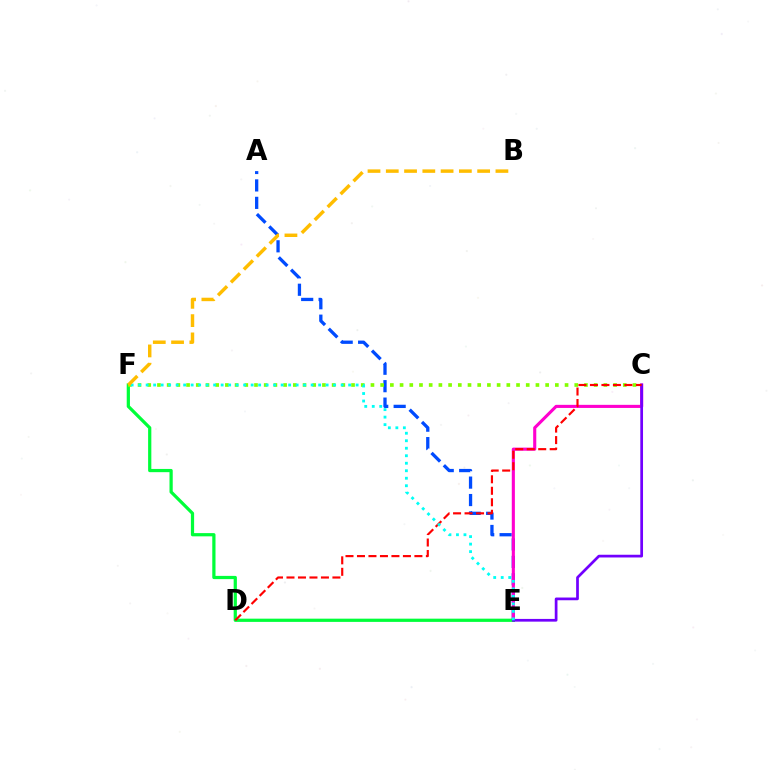{('A', 'E'): [{'color': '#004bff', 'line_style': 'dashed', 'thickness': 2.37}], ('C', 'E'): [{'color': '#ff00cf', 'line_style': 'solid', 'thickness': 2.23}, {'color': '#7200ff', 'line_style': 'solid', 'thickness': 1.96}], ('E', 'F'): [{'color': '#00ff39', 'line_style': 'solid', 'thickness': 2.32}, {'color': '#00fff6', 'line_style': 'dotted', 'thickness': 2.04}], ('C', 'F'): [{'color': '#84ff00', 'line_style': 'dotted', 'thickness': 2.64}], ('C', 'D'): [{'color': '#ff0000', 'line_style': 'dashed', 'thickness': 1.56}], ('B', 'F'): [{'color': '#ffbd00', 'line_style': 'dashed', 'thickness': 2.48}]}